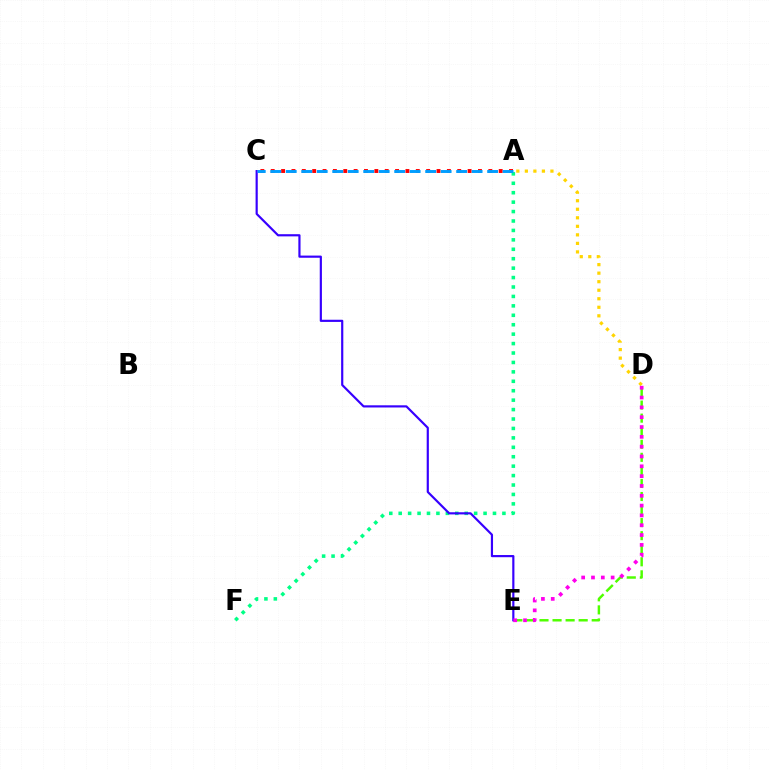{('D', 'E'): [{'color': '#4fff00', 'line_style': 'dashed', 'thickness': 1.77}, {'color': '#ff00ed', 'line_style': 'dotted', 'thickness': 2.67}], ('A', 'D'): [{'color': '#ffd500', 'line_style': 'dotted', 'thickness': 2.32}], ('A', 'F'): [{'color': '#00ff86', 'line_style': 'dotted', 'thickness': 2.56}], ('C', 'E'): [{'color': '#3700ff', 'line_style': 'solid', 'thickness': 1.57}], ('A', 'C'): [{'color': '#ff0000', 'line_style': 'dotted', 'thickness': 2.82}, {'color': '#009eff', 'line_style': 'dashed', 'thickness': 2.1}]}